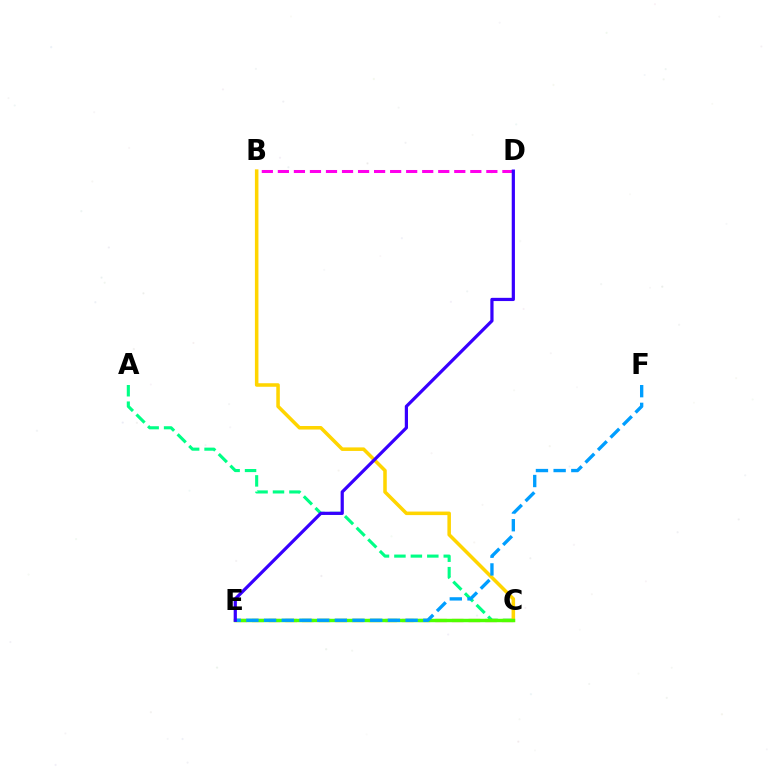{('A', 'C'): [{'color': '#00ff86', 'line_style': 'dashed', 'thickness': 2.23}], ('C', 'E'): [{'color': '#ff0000', 'line_style': 'dashed', 'thickness': 2.26}, {'color': '#4fff00', 'line_style': 'solid', 'thickness': 2.47}], ('B', 'C'): [{'color': '#ffd500', 'line_style': 'solid', 'thickness': 2.54}], ('E', 'F'): [{'color': '#009eff', 'line_style': 'dashed', 'thickness': 2.4}], ('B', 'D'): [{'color': '#ff00ed', 'line_style': 'dashed', 'thickness': 2.18}], ('D', 'E'): [{'color': '#3700ff', 'line_style': 'solid', 'thickness': 2.31}]}